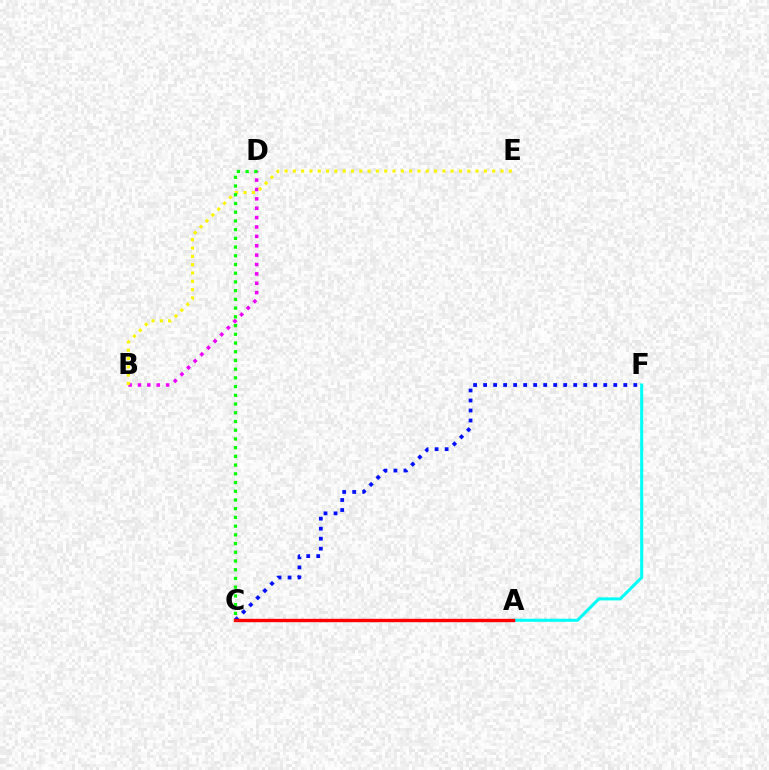{('B', 'D'): [{'color': '#ee00ff', 'line_style': 'dotted', 'thickness': 2.55}], ('B', 'E'): [{'color': '#fcf500', 'line_style': 'dotted', 'thickness': 2.26}], ('C', 'F'): [{'color': '#0010ff', 'line_style': 'dotted', 'thickness': 2.72}], ('A', 'F'): [{'color': '#00fff6', 'line_style': 'solid', 'thickness': 2.2}], ('A', 'C'): [{'color': '#ff0000', 'line_style': 'solid', 'thickness': 2.45}], ('C', 'D'): [{'color': '#08ff00', 'line_style': 'dotted', 'thickness': 2.37}]}